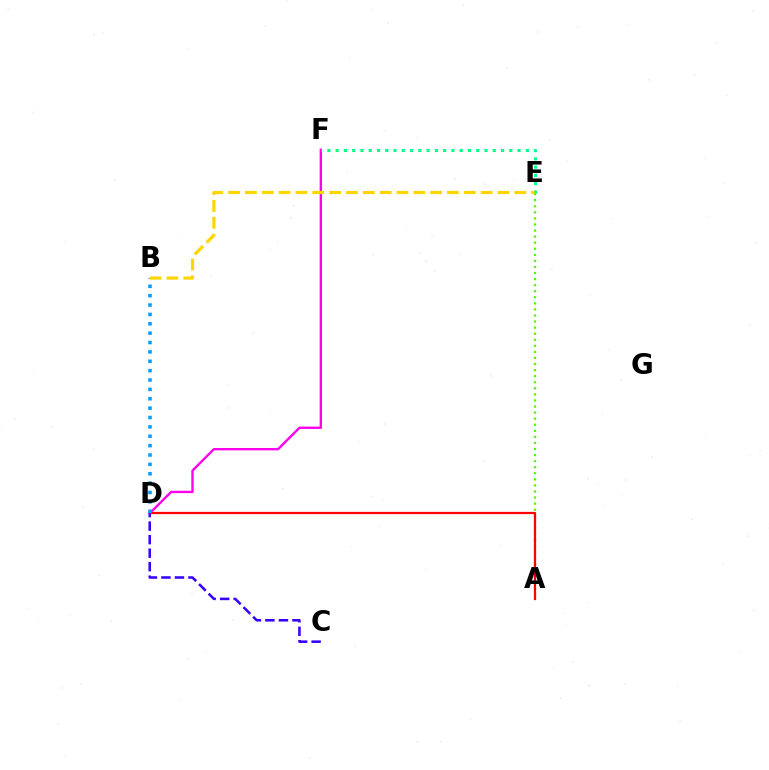{('D', 'F'): [{'color': '#ff00ed', 'line_style': 'solid', 'thickness': 1.7}], ('A', 'E'): [{'color': '#4fff00', 'line_style': 'dotted', 'thickness': 1.65}], ('E', 'F'): [{'color': '#00ff86', 'line_style': 'dotted', 'thickness': 2.25}], ('A', 'D'): [{'color': '#ff0000', 'line_style': 'solid', 'thickness': 1.62}], ('B', 'D'): [{'color': '#009eff', 'line_style': 'dotted', 'thickness': 2.55}], ('C', 'D'): [{'color': '#3700ff', 'line_style': 'dashed', 'thickness': 1.84}], ('B', 'E'): [{'color': '#ffd500', 'line_style': 'dashed', 'thickness': 2.29}]}